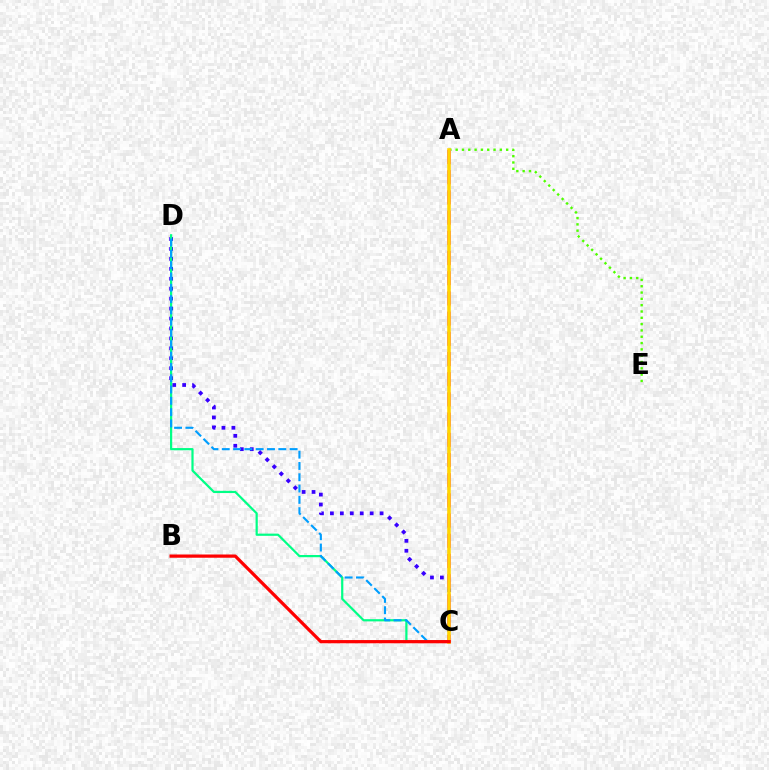{('A', 'E'): [{'color': '#4fff00', 'line_style': 'dotted', 'thickness': 1.71}], ('C', 'D'): [{'color': '#3700ff', 'line_style': 'dotted', 'thickness': 2.7}, {'color': '#00ff86', 'line_style': 'solid', 'thickness': 1.59}, {'color': '#009eff', 'line_style': 'dashed', 'thickness': 1.54}], ('A', 'C'): [{'color': '#ff00ed', 'line_style': 'dashed', 'thickness': 2.74}, {'color': '#ffd500', 'line_style': 'solid', 'thickness': 2.58}], ('B', 'C'): [{'color': '#ff0000', 'line_style': 'solid', 'thickness': 2.32}]}